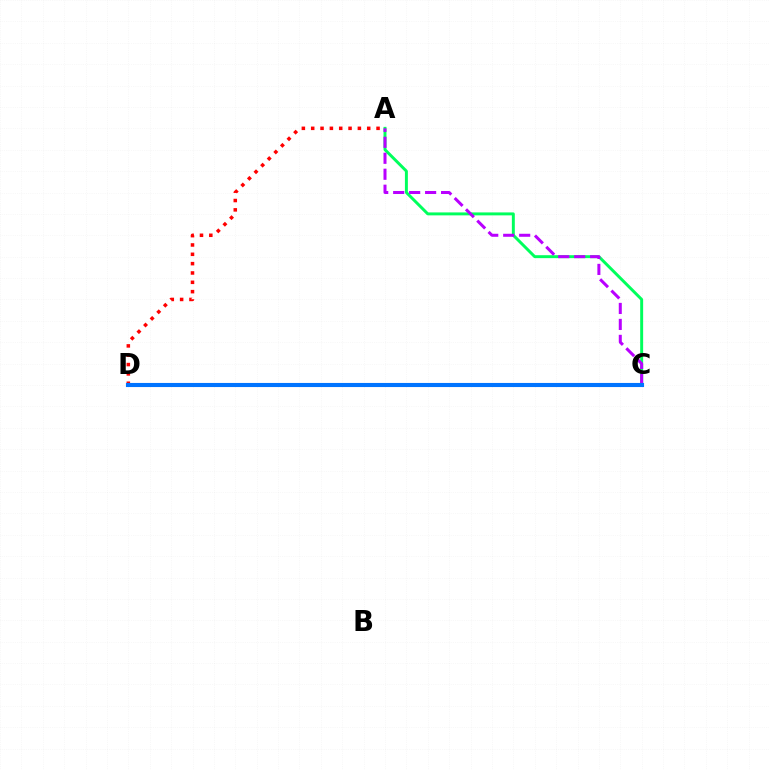{('A', 'C'): [{'color': '#00ff5c', 'line_style': 'solid', 'thickness': 2.12}, {'color': '#b900ff', 'line_style': 'dashed', 'thickness': 2.17}], ('A', 'D'): [{'color': '#ff0000', 'line_style': 'dotted', 'thickness': 2.54}], ('C', 'D'): [{'color': '#d1ff00', 'line_style': 'dashed', 'thickness': 2.81}, {'color': '#0074ff', 'line_style': 'solid', 'thickness': 2.95}]}